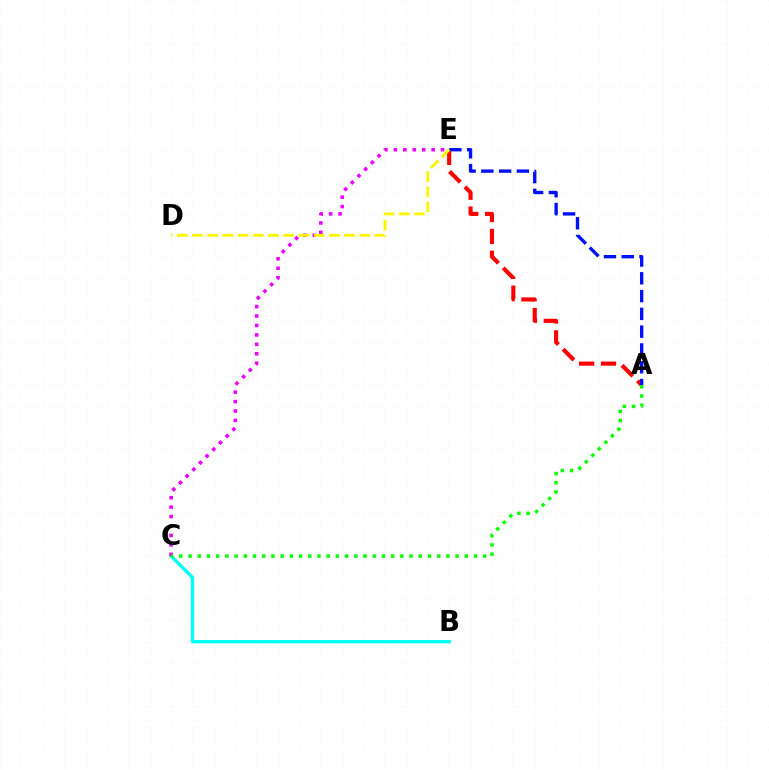{('B', 'C'): [{'color': '#00fff6', 'line_style': 'solid', 'thickness': 2.43}], ('A', 'E'): [{'color': '#ff0000', 'line_style': 'dashed', 'thickness': 2.97}, {'color': '#0010ff', 'line_style': 'dashed', 'thickness': 2.42}], ('C', 'E'): [{'color': '#ee00ff', 'line_style': 'dotted', 'thickness': 2.56}], ('D', 'E'): [{'color': '#fcf500', 'line_style': 'dashed', 'thickness': 2.07}], ('A', 'C'): [{'color': '#08ff00', 'line_style': 'dotted', 'thickness': 2.5}]}